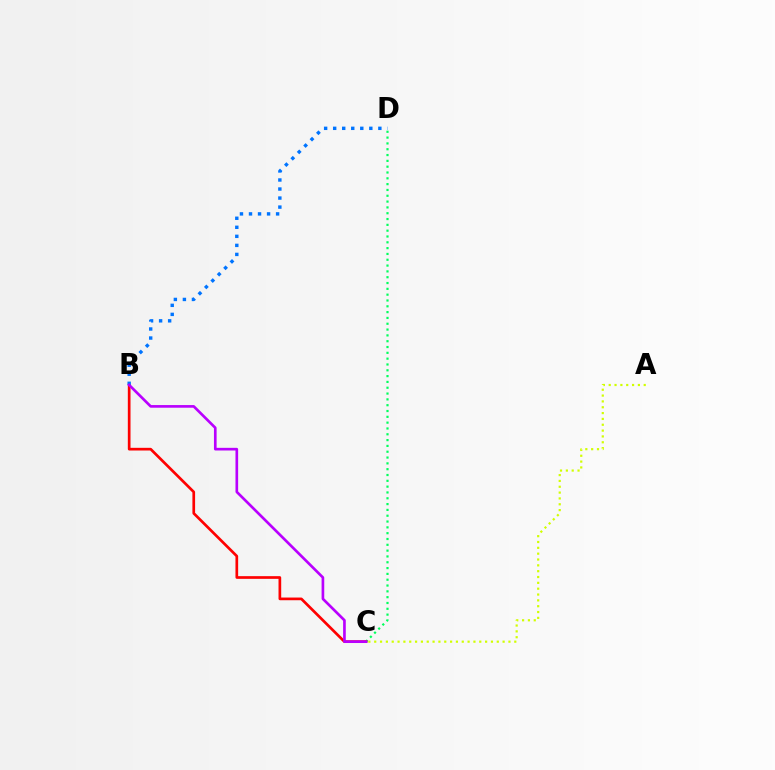{('C', 'D'): [{'color': '#00ff5c', 'line_style': 'dotted', 'thickness': 1.58}], ('B', 'C'): [{'color': '#ff0000', 'line_style': 'solid', 'thickness': 1.94}, {'color': '#b900ff', 'line_style': 'solid', 'thickness': 1.92}], ('B', 'D'): [{'color': '#0074ff', 'line_style': 'dotted', 'thickness': 2.46}], ('A', 'C'): [{'color': '#d1ff00', 'line_style': 'dotted', 'thickness': 1.59}]}